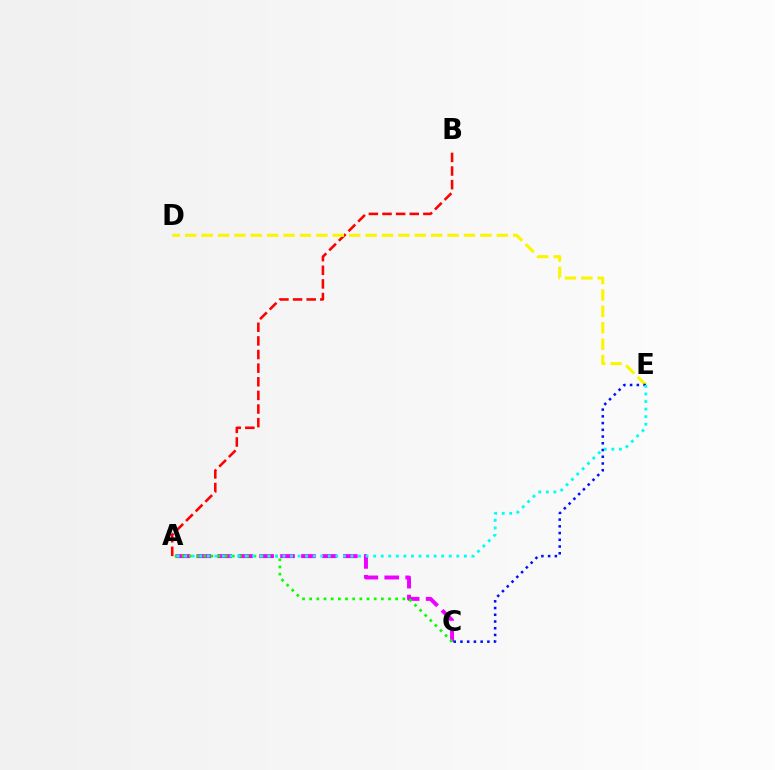{('A', 'C'): [{'color': '#ee00ff', 'line_style': 'dashed', 'thickness': 2.84}, {'color': '#08ff00', 'line_style': 'dotted', 'thickness': 1.95}], ('A', 'B'): [{'color': '#ff0000', 'line_style': 'dashed', 'thickness': 1.85}], ('D', 'E'): [{'color': '#fcf500', 'line_style': 'dashed', 'thickness': 2.23}], ('C', 'E'): [{'color': '#0010ff', 'line_style': 'dotted', 'thickness': 1.83}], ('A', 'E'): [{'color': '#00fff6', 'line_style': 'dotted', 'thickness': 2.05}]}